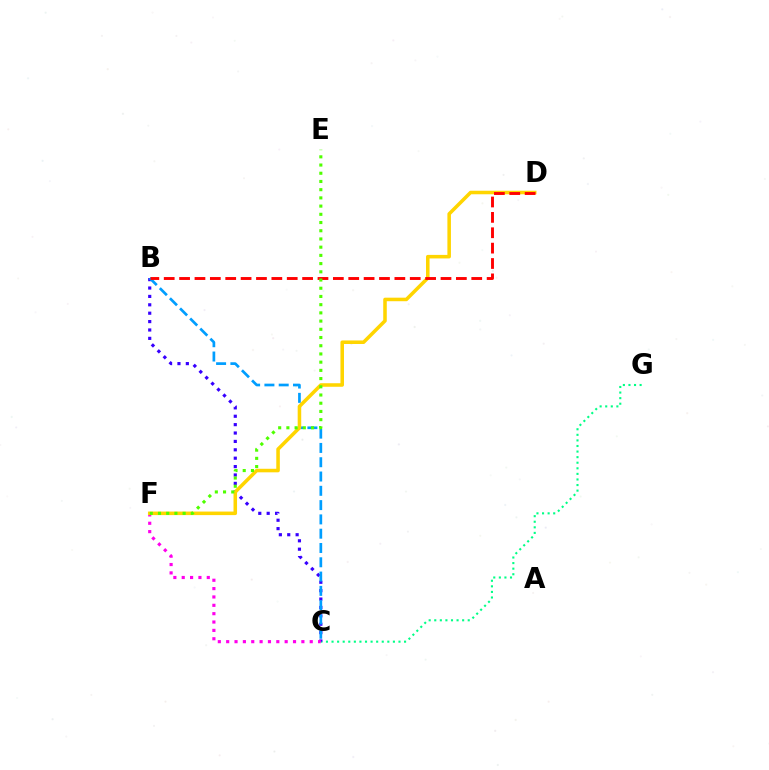{('C', 'G'): [{'color': '#00ff86', 'line_style': 'dotted', 'thickness': 1.52}], ('B', 'C'): [{'color': '#3700ff', 'line_style': 'dotted', 'thickness': 2.28}, {'color': '#009eff', 'line_style': 'dashed', 'thickness': 1.94}], ('C', 'F'): [{'color': '#ff00ed', 'line_style': 'dotted', 'thickness': 2.27}], ('D', 'F'): [{'color': '#ffd500', 'line_style': 'solid', 'thickness': 2.55}], ('B', 'D'): [{'color': '#ff0000', 'line_style': 'dashed', 'thickness': 2.09}], ('E', 'F'): [{'color': '#4fff00', 'line_style': 'dotted', 'thickness': 2.23}]}